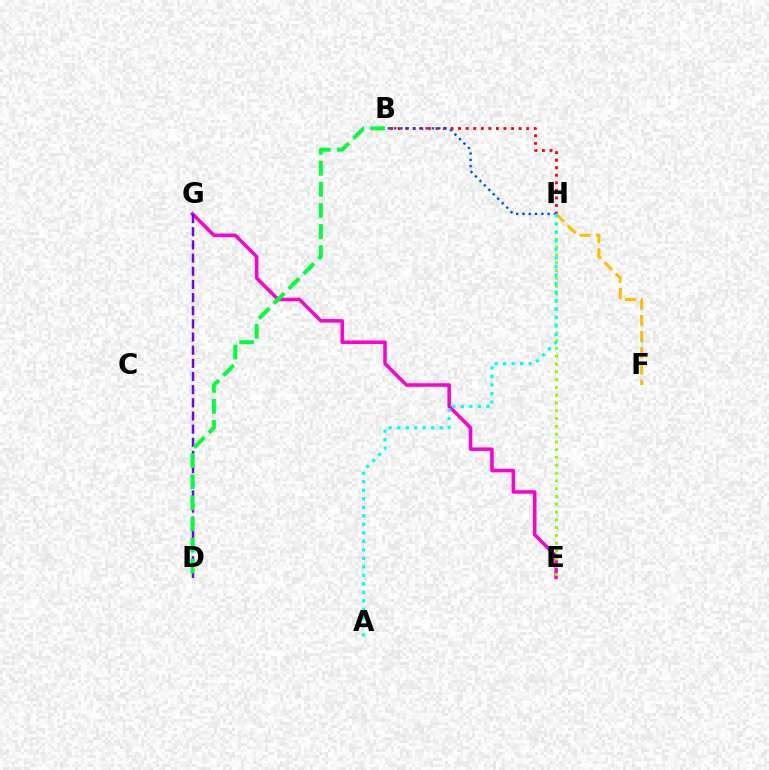{('B', 'H'): [{'color': '#ff0000', 'line_style': 'dotted', 'thickness': 2.05}, {'color': '#004bff', 'line_style': 'dotted', 'thickness': 1.71}], ('E', 'G'): [{'color': '#ff00cf', 'line_style': 'solid', 'thickness': 2.54}], ('D', 'G'): [{'color': '#7200ff', 'line_style': 'dashed', 'thickness': 1.79}], ('E', 'H'): [{'color': '#84ff00', 'line_style': 'dotted', 'thickness': 2.12}], ('F', 'H'): [{'color': '#ffbd00', 'line_style': 'dashed', 'thickness': 2.19}], ('A', 'H'): [{'color': '#00fff6', 'line_style': 'dotted', 'thickness': 2.31}], ('B', 'D'): [{'color': '#00ff39', 'line_style': 'dashed', 'thickness': 2.86}]}